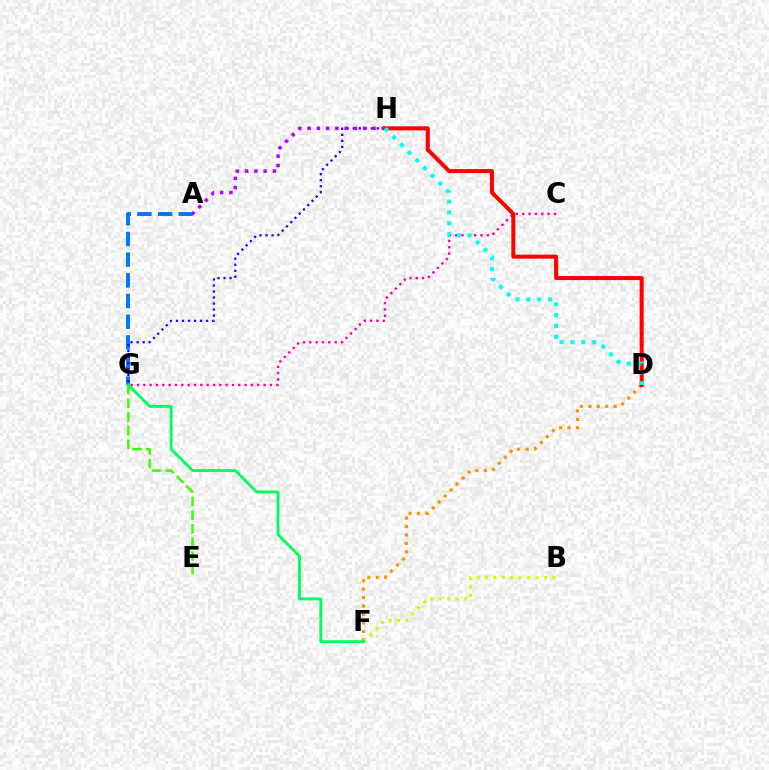{('A', 'G'): [{'color': '#0074ff', 'line_style': 'dashed', 'thickness': 2.81}], ('G', 'H'): [{'color': '#2500ff', 'line_style': 'dotted', 'thickness': 1.64}], ('A', 'H'): [{'color': '#b900ff', 'line_style': 'dotted', 'thickness': 2.52}], ('D', 'F'): [{'color': '#ff9400', 'line_style': 'dotted', 'thickness': 2.3}], ('C', 'G'): [{'color': '#ff00ac', 'line_style': 'dotted', 'thickness': 1.72}], ('D', 'H'): [{'color': '#ff0000', 'line_style': 'solid', 'thickness': 2.9}, {'color': '#00fff6', 'line_style': 'dotted', 'thickness': 2.95}], ('B', 'F'): [{'color': '#d1ff00', 'line_style': 'dotted', 'thickness': 2.29}], ('E', 'G'): [{'color': '#3dff00', 'line_style': 'dashed', 'thickness': 1.85}], ('F', 'G'): [{'color': '#00ff5c', 'line_style': 'solid', 'thickness': 2.04}]}